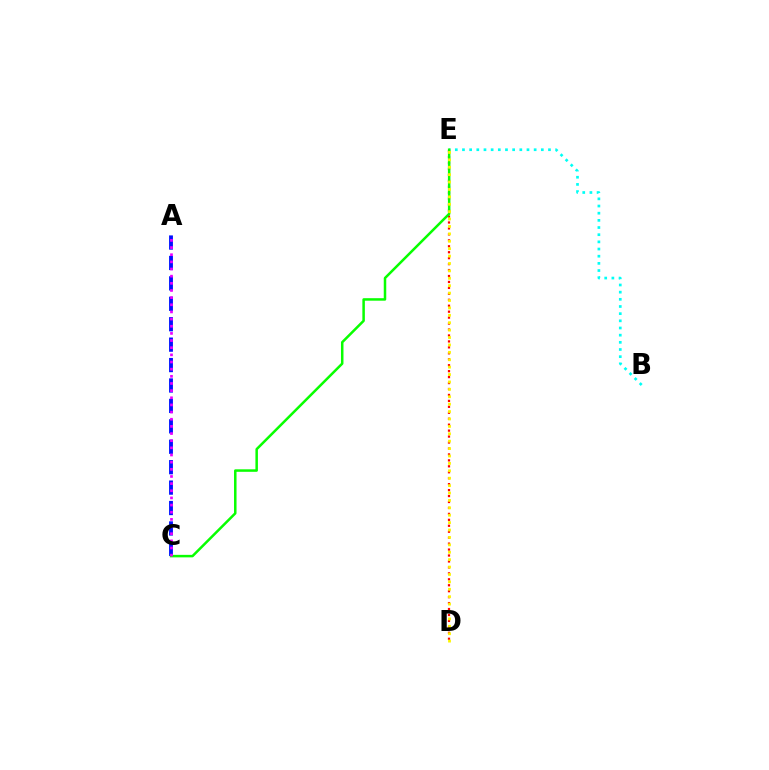{('D', 'E'): [{'color': '#ff0000', 'line_style': 'dotted', 'thickness': 1.62}, {'color': '#fcf500', 'line_style': 'dotted', 'thickness': 2.01}], ('B', 'E'): [{'color': '#00fff6', 'line_style': 'dotted', 'thickness': 1.95}], ('A', 'C'): [{'color': '#0010ff', 'line_style': 'dashed', 'thickness': 2.77}, {'color': '#ee00ff', 'line_style': 'dotted', 'thickness': 1.94}], ('C', 'E'): [{'color': '#08ff00', 'line_style': 'solid', 'thickness': 1.8}]}